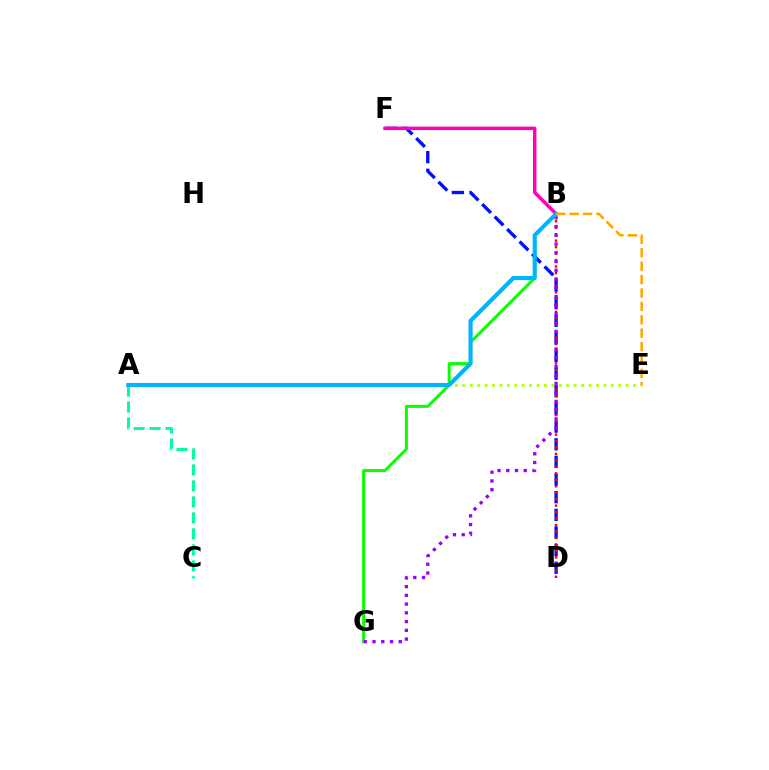{('A', 'C'): [{'color': '#00ff9d', 'line_style': 'dashed', 'thickness': 2.17}], ('B', 'G'): [{'color': '#08ff00', 'line_style': 'solid', 'thickness': 2.16}, {'color': '#9b00ff', 'line_style': 'dotted', 'thickness': 2.38}], ('A', 'E'): [{'color': '#b3ff00', 'line_style': 'dotted', 'thickness': 2.02}], ('D', 'F'): [{'color': '#0010ff', 'line_style': 'dashed', 'thickness': 2.4}], ('B', 'D'): [{'color': '#ff0000', 'line_style': 'dotted', 'thickness': 1.76}], ('B', 'F'): [{'color': '#ff00bd', 'line_style': 'solid', 'thickness': 2.49}], ('A', 'B'): [{'color': '#00b5ff', 'line_style': 'solid', 'thickness': 2.97}], ('B', 'E'): [{'color': '#ffa500', 'line_style': 'dashed', 'thickness': 1.82}]}